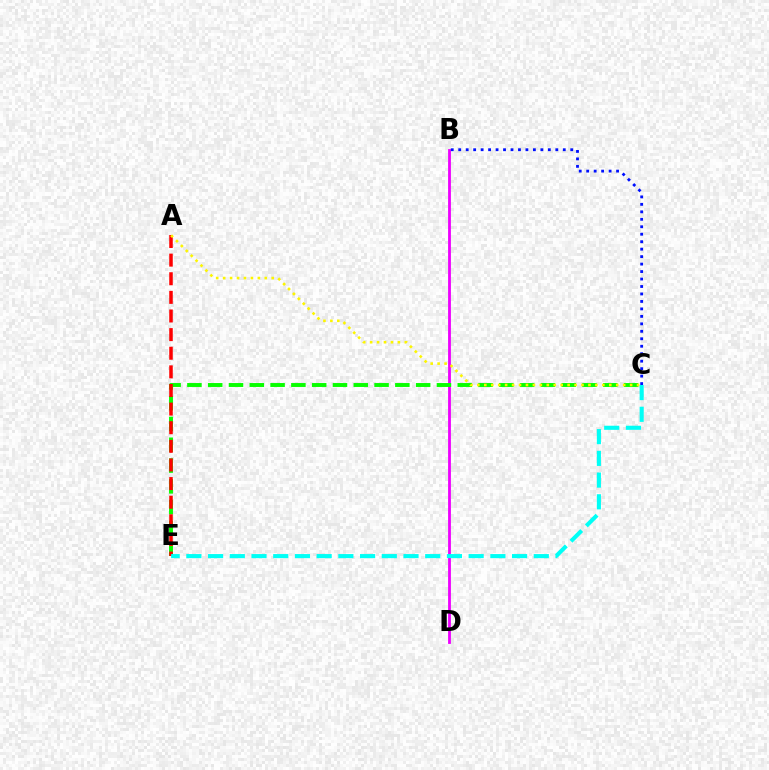{('B', 'D'): [{'color': '#ee00ff', 'line_style': 'solid', 'thickness': 2.03}], ('C', 'E'): [{'color': '#08ff00', 'line_style': 'dashed', 'thickness': 2.82}, {'color': '#00fff6', 'line_style': 'dashed', 'thickness': 2.95}], ('A', 'E'): [{'color': '#ff0000', 'line_style': 'dashed', 'thickness': 2.53}], ('A', 'C'): [{'color': '#fcf500', 'line_style': 'dotted', 'thickness': 1.89}], ('B', 'C'): [{'color': '#0010ff', 'line_style': 'dotted', 'thickness': 2.03}]}